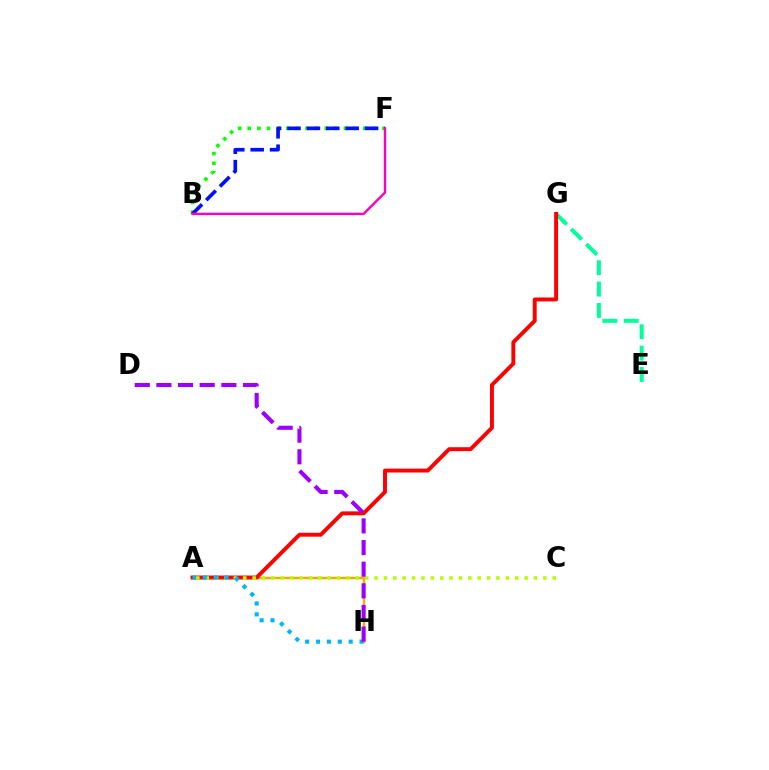{('E', 'G'): [{'color': '#00ff9d', 'line_style': 'dashed', 'thickness': 2.9}], ('A', 'H'): [{'color': '#ffa500', 'line_style': 'solid', 'thickness': 1.74}, {'color': '#00b5ff', 'line_style': 'dotted', 'thickness': 2.96}], ('B', 'F'): [{'color': '#08ff00', 'line_style': 'dotted', 'thickness': 2.61}, {'color': '#0010ff', 'line_style': 'dashed', 'thickness': 2.64}, {'color': '#ff00bd', 'line_style': 'solid', 'thickness': 1.73}], ('A', 'G'): [{'color': '#ff0000', 'line_style': 'solid', 'thickness': 2.82}], ('A', 'C'): [{'color': '#b3ff00', 'line_style': 'dotted', 'thickness': 2.55}], ('D', 'H'): [{'color': '#9b00ff', 'line_style': 'dashed', 'thickness': 2.94}]}